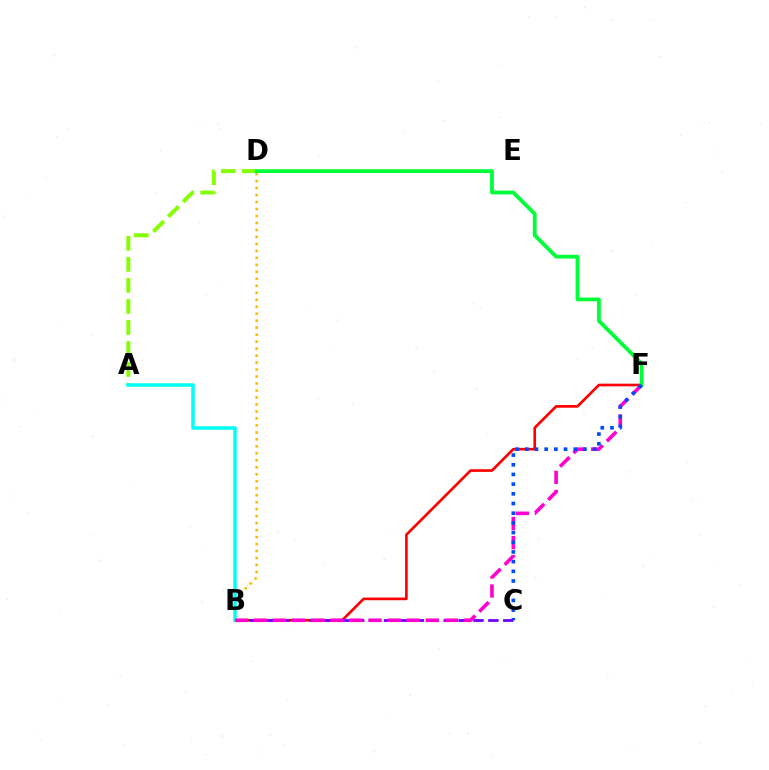{('B', 'D'): [{'color': '#ffbd00', 'line_style': 'dotted', 'thickness': 1.9}], ('A', 'D'): [{'color': '#84ff00', 'line_style': 'dashed', 'thickness': 2.86}], ('B', 'F'): [{'color': '#ff0000', 'line_style': 'solid', 'thickness': 1.92}, {'color': '#ff00cf', 'line_style': 'dashed', 'thickness': 2.59}], ('B', 'C'): [{'color': '#7200ff', 'line_style': 'dashed', 'thickness': 2.02}], ('A', 'B'): [{'color': '#00fff6', 'line_style': 'solid', 'thickness': 2.53}], ('D', 'F'): [{'color': '#00ff39', 'line_style': 'solid', 'thickness': 2.73}], ('C', 'F'): [{'color': '#004bff', 'line_style': 'dotted', 'thickness': 2.63}]}